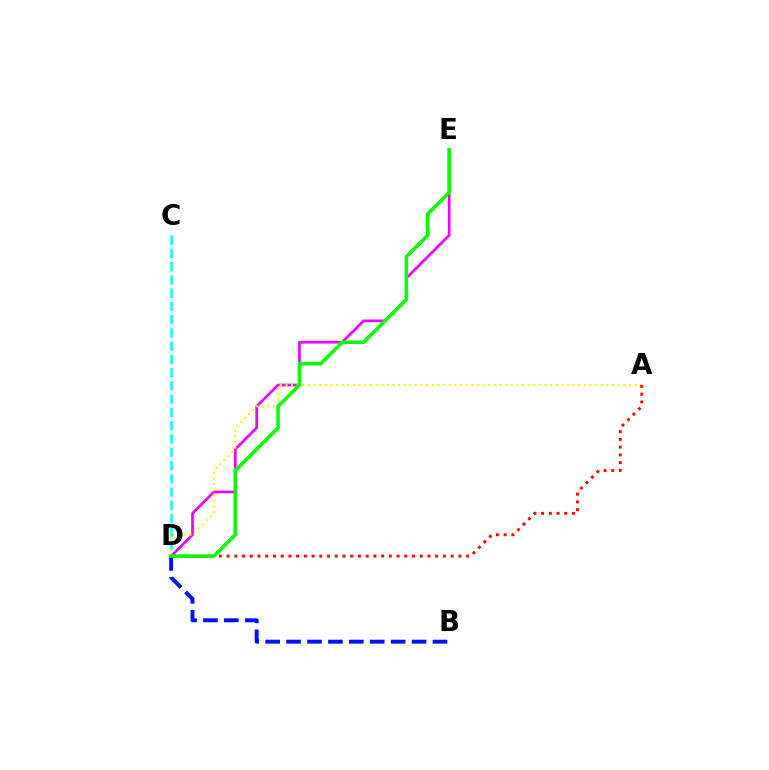{('D', 'E'): [{'color': '#ee00ff', 'line_style': 'solid', 'thickness': 1.93}, {'color': '#08ff00', 'line_style': 'solid', 'thickness': 2.55}], ('A', 'D'): [{'color': '#fcf500', 'line_style': 'dotted', 'thickness': 1.53}, {'color': '#ff0000', 'line_style': 'dotted', 'thickness': 2.1}], ('C', 'D'): [{'color': '#00fff6', 'line_style': 'dashed', 'thickness': 1.8}], ('B', 'D'): [{'color': '#0010ff', 'line_style': 'dashed', 'thickness': 2.84}]}